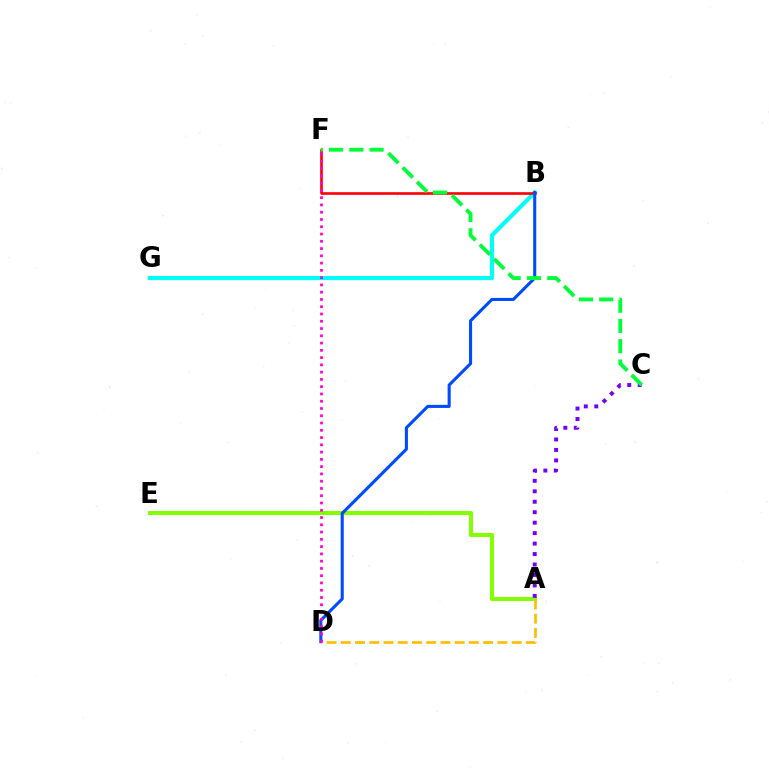{('B', 'G'): [{'color': '#00fff6', 'line_style': 'solid', 'thickness': 2.99}], ('A', 'E'): [{'color': '#84ff00', 'line_style': 'solid', 'thickness': 2.92}], ('B', 'F'): [{'color': '#ff0000', 'line_style': 'solid', 'thickness': 1.89}], ('B', 'D'): [{'color': '#004bff', 'line_style': 'solid', 'thickness': 2.22}], ('A', 'D'): [{'color': '#ffbd00', 'line_style': 'dashed', 'thickness': 1.93}], ('D', 'F'): [{'color': '#ff00cf', 'line_style': 'dotted', 'thickness': 1.98}], ('A', 'C'): [{'color': '#7200ff', 'line_style': 'dotted', 'thickness': 2.84}], ('C', 'F'): [{'color': '#00ff39', 'line_style': 'dashed', 'thickness': 2.75}]}